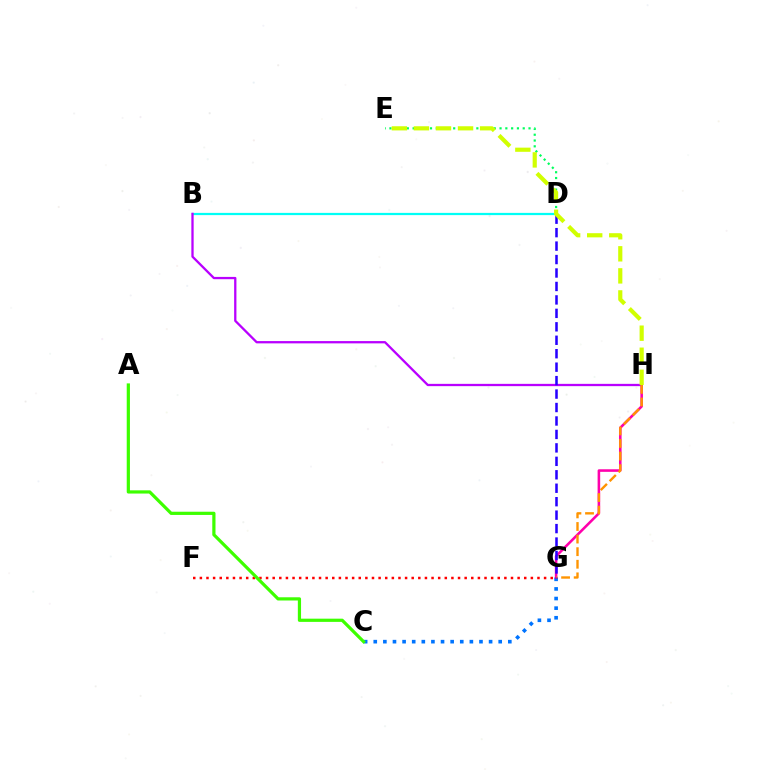{('C', 'G'): [{'color': '#0074ff', 'line_style': 'dotted', 'thickness': 2.61}], ('D', 'E'): [{'color': '#00ff5c', 'line_style': 'dotted', 'thickness': 1.57}], ('F', 'G'): [{'color': '#ff0000', 'line_style': 'dotted', 'thickness': 1.8}], ('B', 'D'): [{'color': '#00fff6', 'line_style': 'solid', 'thickness': 1.61}], ('G', 'H'): [{'color': '#ff00ac', 'line_style': 'solid', 'thickness': 1.85}, {'color': '#ff9400', 'line_style': 'dashed', 'thickness': 1.71}], ('B', 'H'): [{'color': '#b900ff', 'line_style': 'solid', 'thickness': 1.65}], ('D', 'G'): [{'color': '#2500ff', 'line_style': 'dashed', 'thickness': 1.83}], ('A', 'C'): [{'color': '#3dff00', 'line_style': 'solid', 'thickness': 2.31}], ('E', 'H'): [{'color': '#d1ff00', 'line_style': 'dashed', 'thickness': 3.0}]}